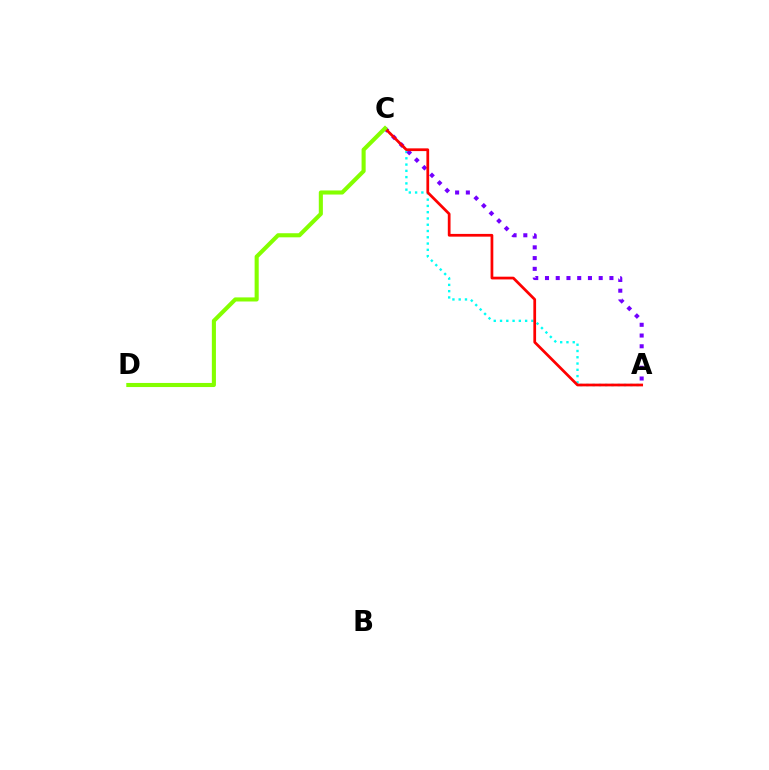{('A', 'C'): [{'color': '#00fff6', 'line_style': 'dotted', 'thickness': 1.7}, {'color': '#7200ff', 'line_style': 'dotted', 'thickness': 2.92}, {'color': '#ff0000', 'line_style': 'solid', 'thickness': 1.97}], ('C', 'D'): [{'color': '#84ff00', 'line_style': 'solid', 'thickness': 2.94}]}